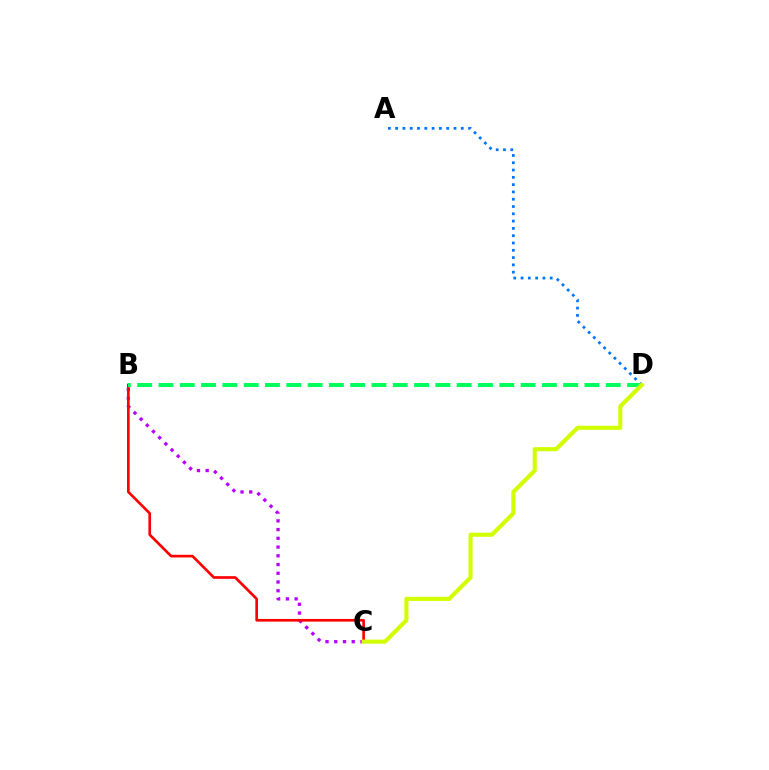{('A', 'D'): [{'color': '#0074ff', 'line_style': 'dotted', 'thickness': 1.98}], ('B', 'C'): [{'color': '#b900ff', 'line_style': 'dotted', 'thickness': 2.37}, {'color': '#ff0000', 'line_style': 'solid', 'thickness': 1.92}], ('B', 'D'): [{'color': '#00ff5c', 'line_style': 'dashed', 'thickness': 2.89}], ('C', 'D'): [{'color': '#d1ff00', 'line_style': 'solid', 'thickness': 2.96}]}